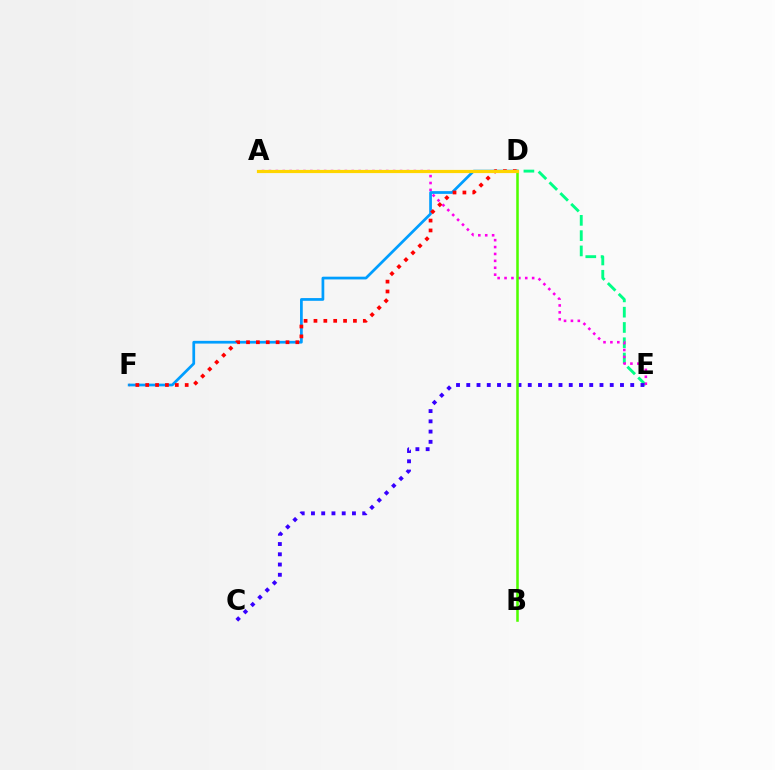{('D', 'E'): [{'color': '#00ff86', 'line_style': 'dashed', 'thickness': 2.08}], ('A', 'E'): [{'color': '#ff00ed', 'line_style': 'dotted', 'thickness': 1.87}], ('D', 'F'): [{'color': '#009eff', 'line_style': 'solid', 'thickness': 1.97}, {'color': '#ff0000', 'line_style': 'dotted', 'thickness': 2.68}], ('C', 'E'): [{'color': '#3700ff', 'line_style': 'dotted', 'thickness': 2.78}], ('B', 'D'): [{'color': '#4fff00', 'line_style': 'solid', 'thickness': 1.84}], ('A', 'D'): [{'color': '#ffd500', 'line_style': 'solid', 'thickness': 2.29}]}